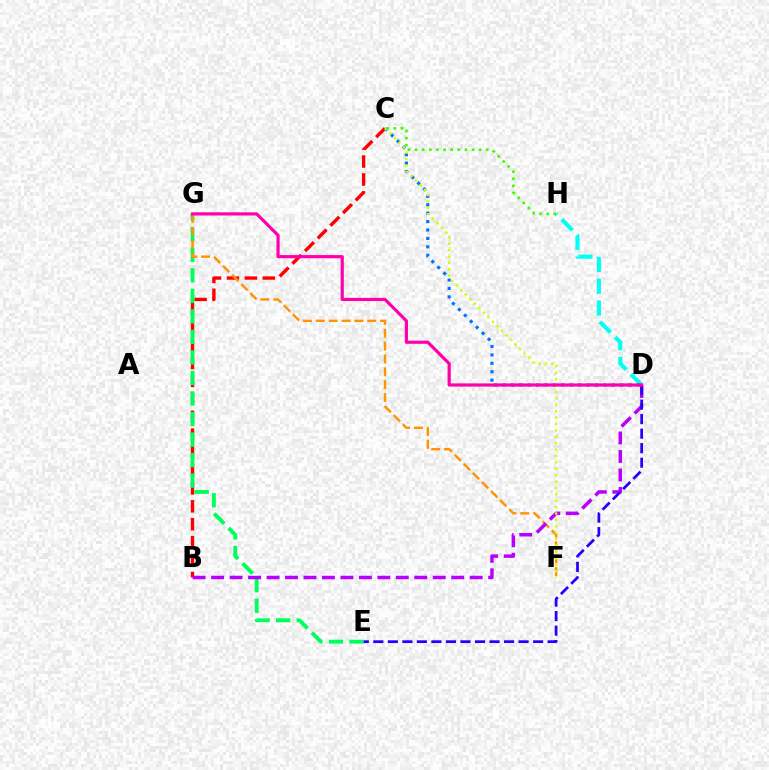{('B', 'C'): [{'color': '#ff0000', 'line_style': 'dashed', 'thickness': 2.43}], ('E', 'G'): [{'color': '#00ff5c', 'line_style': 'dashed', 'thickness': 2.79}], ('D', 'H'): [{'color': '#00fff6', 'line_style': 'dashed', 'thickness': 2.96}], ('F', 'G'): [{'color': '#ff9400', 'line_style': 'dashed', 'thickness': 1.75}], ('C', 'D'): [{'color': '#0074ff', 'line_style': 'dotted', 'thickness': 2.29}], ('B', 'D'): [{'color': '#b900ff', 'line_style': 'dashed', 'thickness': 2.51}], ('D', 'E'): [{'color': '#2500ff', 'line_style': 'dashed', 'thickness': 1.97}], ('C', 'F'): [{'color': '#d1ff00', 'line_style': 'dotted', 'thickness': 1.74}], ('D', 'G'): [{'color': '#ff00ac', 'line_style': 'solid', 'thickness': 2.29}], ('C', 'H'): [{'color': '#3dff00', 'line_style': 'dotted', 'thickness': 1.93}]}